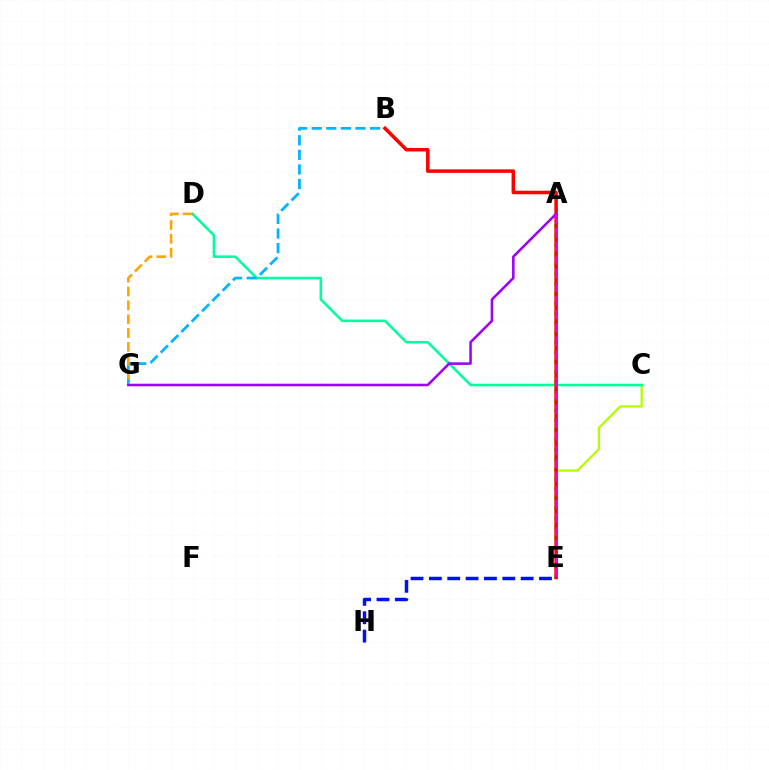{('A', 'E'): [{'color': '#08ff00', 'line_style': 'dotted', 'thickness': 2.65}, {'color': '#ff00bd', 'line_style': 'dashed', 'thickness': 1.85}], ('C', 'E'): [{'color': '#b3ff00', 'line_style': 'solid', 'thickness': 1.64}], ('C', 'D'): [{'color': '#00ff9d', 'line_style': 'solid', 'thickness': 1.84}], ('B', 'G'): [{'color': '#00b5ff', 'line_style': 'dashed', 'thickness': 1.98}], ('B', 'E'): [{'color': '#ff0000', 'line_style': 'solid', 'thickness': 2.53}], ('E', 'H'): [{'color': '#0010ff', 'line_style': 'dashed', 'thickness': 2.49}], ('D', 'G'): [{'color': '#ffa500', 'line_style': 'dashed', 'thickness': 1.88}], ('A', 'G'): [{'color': '#9b00ff', 'line_style': 'solid', 'thickness': 1.84}]}